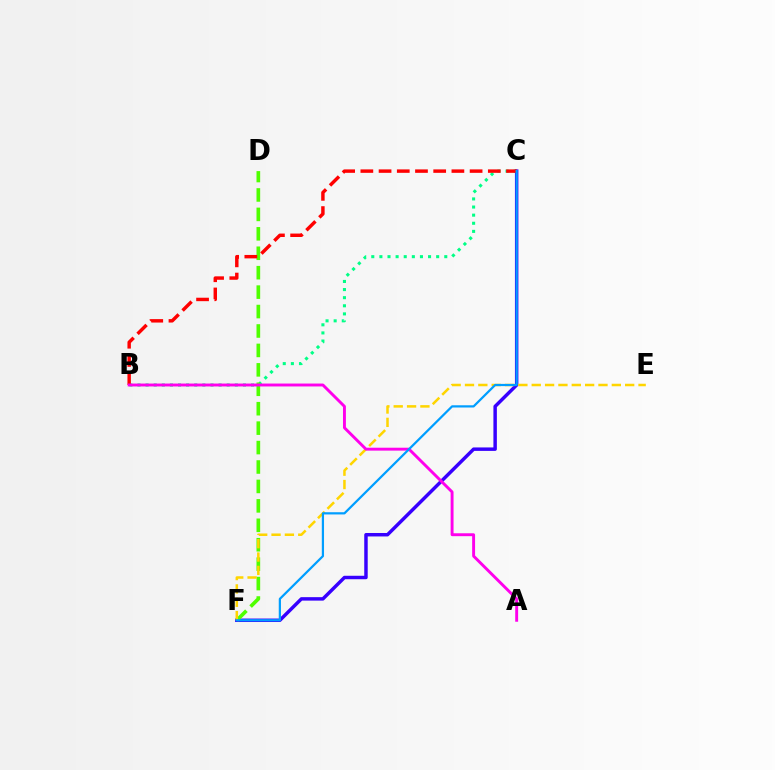{('B', 'C'): [{'color': '#00ff86', 'line_style': 'dotted', 'thickness': 2.2}, {'color': '#ff0000', 'line_style': 'dashed', 'thickness': 2.47}], ('C', 'F'): [{'color': '#3700ff', 'line_style': 'solid', 'thickness': 2.49}, {'color': '#009eff', 'line_style': 'solid', 'thickness': 1.6}], ('D', 'F'): [{'color': '#4fff00', 'line_style': 'dashed', 'thickness': 2.64}], ('E', 'F'): [{'color': '#ffd500', 'line_style': 'dashed', 'thickness': 1.81}], ('A', 'B'): [{'color': '#ff00ed', 'line_style': 'solid', 'thickness': 2.09}]}